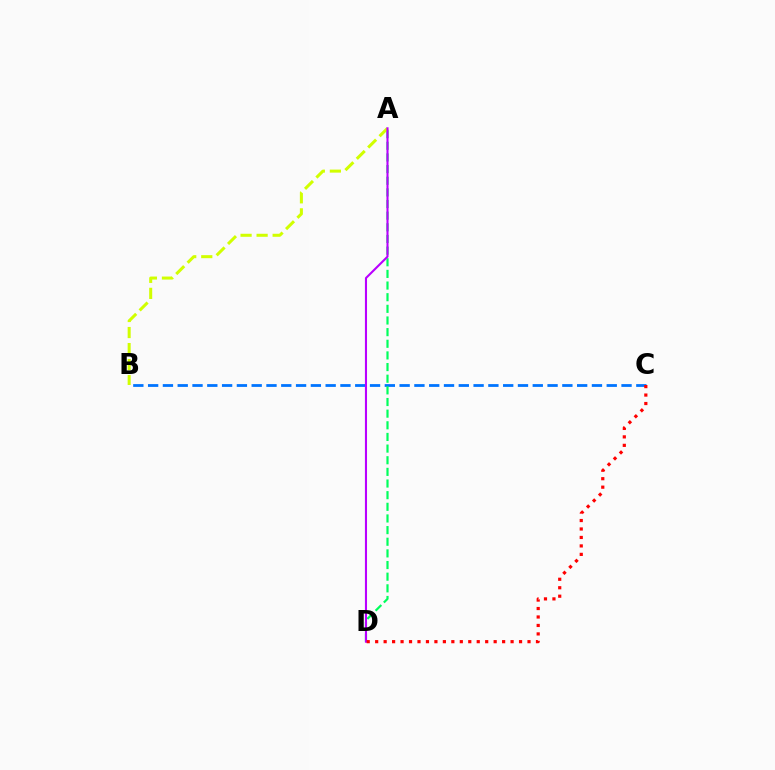{('B', 'C'): [{'color': '#0074ff', 'line_style': 'dashed', 'thickness': 2.01}], ('A', 'D'): [{'color': '#00ff5c', 'line_style': 'dashed', 'thickness': 1.58}, {'color': '#b900ff', 'line_style': 'solid', 'thickness': 1.51}], ('A', 'B'): [{'color': '#d1ff00', 'line_style': 'dashed', 'thickness': 2.18}], ('C', 'D'): [{'color': '#ff0000', 'line_style': 'dotted', 'thickness': 2.3}]}